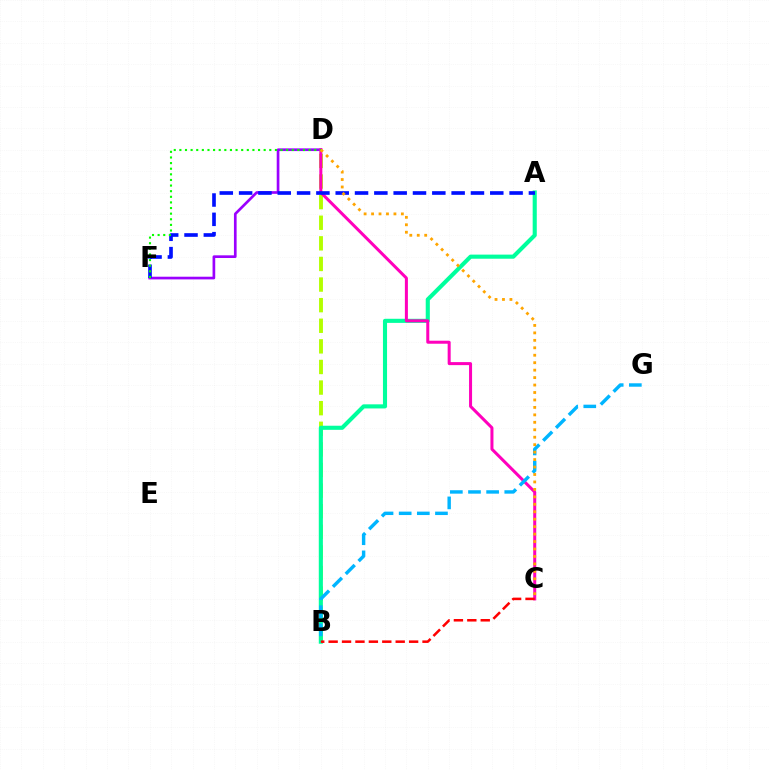{('B', 'D'): [{'color': '#b3ff00', 'line_style': 'dashed', 'thickness': 2.8}], ('D', 'F'): [{'color': '#9b00ff', 'line_style': 'solid', 'thickness': 1.93}, {'color': '#08ff00', 'line_style': 'dotted', 'thickness': 1.53}], ('A', 'B'): [{'color': '#00ff9d', 'line_style': 'solid', 'thickness': 2.95}], ('C', 'D'): [{'color': '#ff00bd', 'line_style': 'solid', 'thickness': 2.17}, {'color': '#ffa500', 'line_style': 'dotted', 'thickness': 2.02}], ('B', 'G'): [{'color': '#00b5ff', 'line_style': 'dashed', 'thickness': 2.46}], ('A', 'F'): [{'color': '#0010ff', 'line_style': 'dashed', 'thickness': 2.62}], ('B', 'C'): [{'color': '#ff0000', 'line_style': 'dashed', 'thickness': 1.82}]}